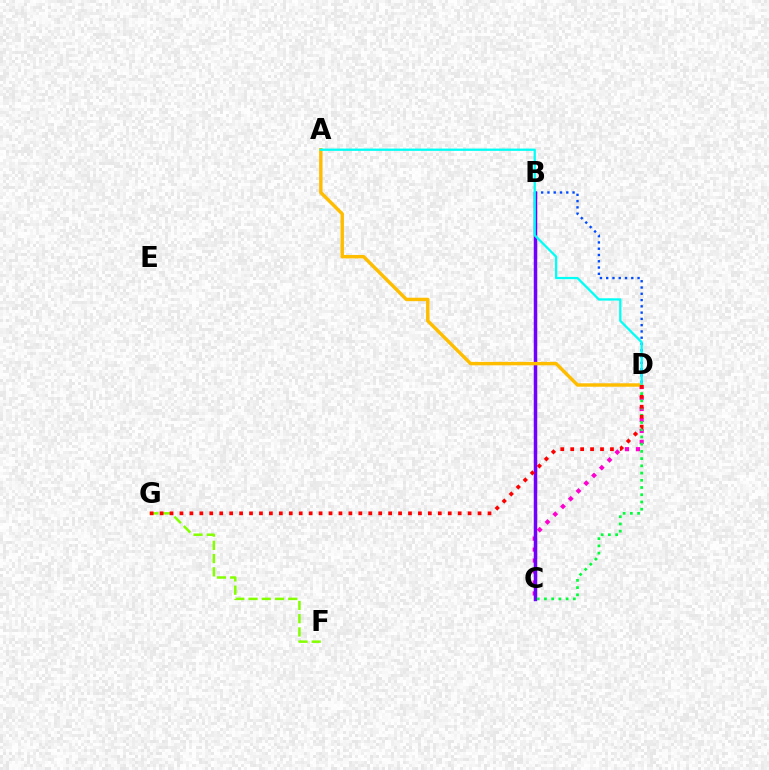{('C', 'D'): [{'color': '#ff00cf', 'line_style': 'dotted', 'thickness': 2.98}, {'color': '#00ff39', 'line_style': 'dotted', 'thickness': 1.96}], ('B', 'D'): [{'color': '#004bff', 'line_style': 'dotted', 'thickness': 1.7}], ('B', 'C'): [{'color': '#7200ff', 'line_style': 'solid', 'thickness': 2.51}], ('F', 'G'): [{'color': '#84ff00', 'line_style': 'dashed', 'thickness': 1.8}], ('A', 'D'): [{'color': '#ffbd00', 'line_style': 'solid', 'thickness': 2.47}, {'color': '#00fff6', 'line_style': 'solid', 'thickness': 1.65}], ('D', 'G'): [{'color': '#ff0000', 'line_style': 'dotted', 'thickness': 2.7}]}